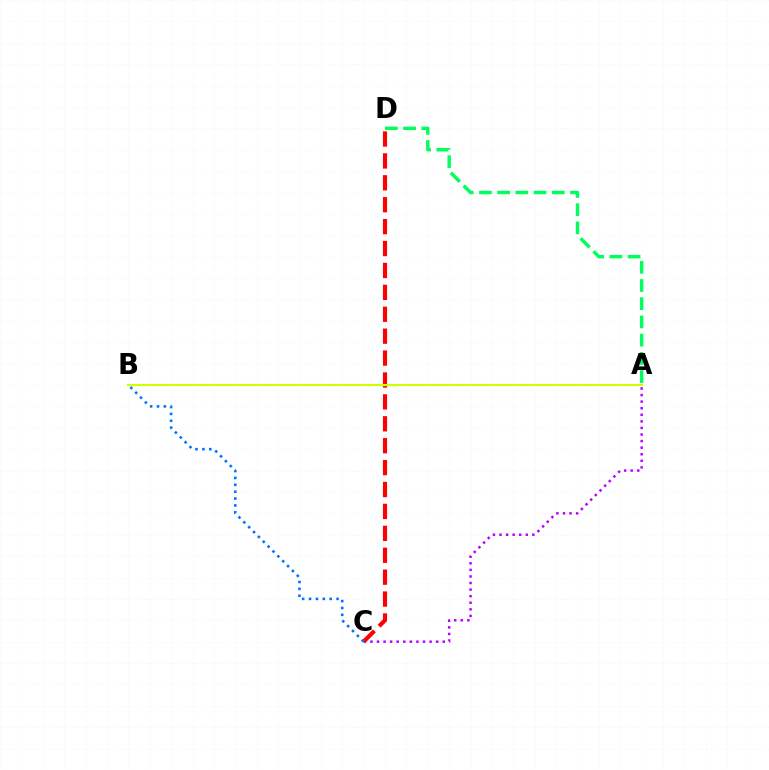{('A', 'C'): [{'color': '#b900ff', 'line_style': 'dotted', 'thickness': 1.79}], ('A', 'D'): [{'color': '#00ff5c', 'line_style': 'dashed', 'thickness': 2.47}], ('C', 'D'): [{'color': '#ff0000', 'line_style': 'dashed', 'thickness': 2.98}], ('B', 'C'): [{'color': '#0074ff', 'line_style': 'dotted', 'thickness': 1.87}], ('A', 'B'): [{'color': '#d1ff00', 'line_style': 'solid', 'thickness': 1.54}]}